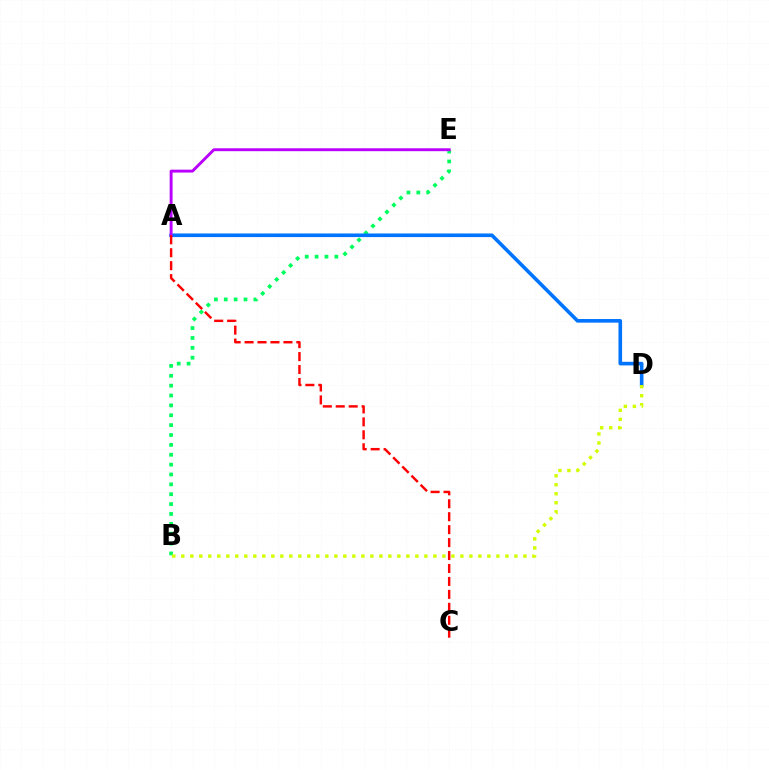{('B', 'E'): [{'color': '#00ff5c', 'line_style': 'dotted', 'thickness': 2.68}], ('A', 'D'): [{'color': '#0074ff', 'line_style': 'solid', 'thickness': 2.6}], ('A', 'E'): [{'color': '#b900ff', 'line_style': 'solid', 'thickness': 2.09}], ('B', 'D'): [{'color': '#d1ff00', 'line_style': 'dotted', 'thickness': 2.45}], ('A', 'C'): [{'color': '#ff0000', 'line_style': 'dashed', 'thickness': 1.76}]}